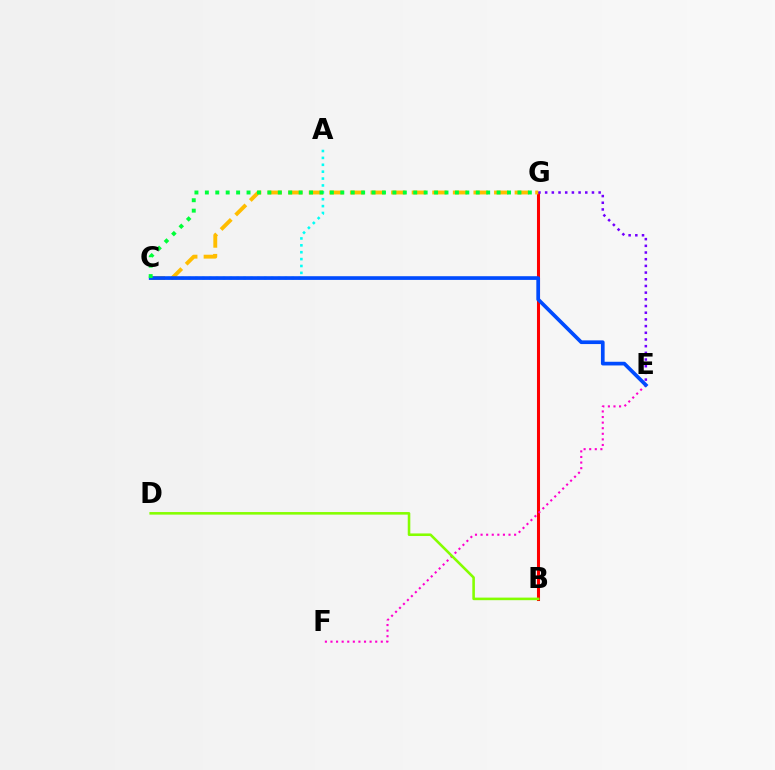{('B', 'G'): [{'color': '#ff0000', 'line_style': 'solid', 'thickness': 2.2}], ('A', 'C'): [{'color': '#00fff6', 'line_style': 'dotted', 'thickness': 1.87}], ('E', 'G'): [{'color': '#7200ff', 'line_style': 'dotted', 'thickness': 1.82}], ('E', 'F'): [{'color': '#ff00cf', 'line_style': 'dotted', 'thickness': 1.52}], ('C', 'G'): [{'color': '#ffbd00', 'line_style': 'dashed', 'thickness': 2.8}, {'color': '#00ff39', 'line_style': 'dotted', 'thickness': 2.83}], ('C', 'E'): [{'color': '#004bff', 'line_style': 'solid', 'thickness': 2.66}], ('B', 'D'): [{'color': '#84ff00', 'line_style': 'solid', 'thickness': 1.86}]}